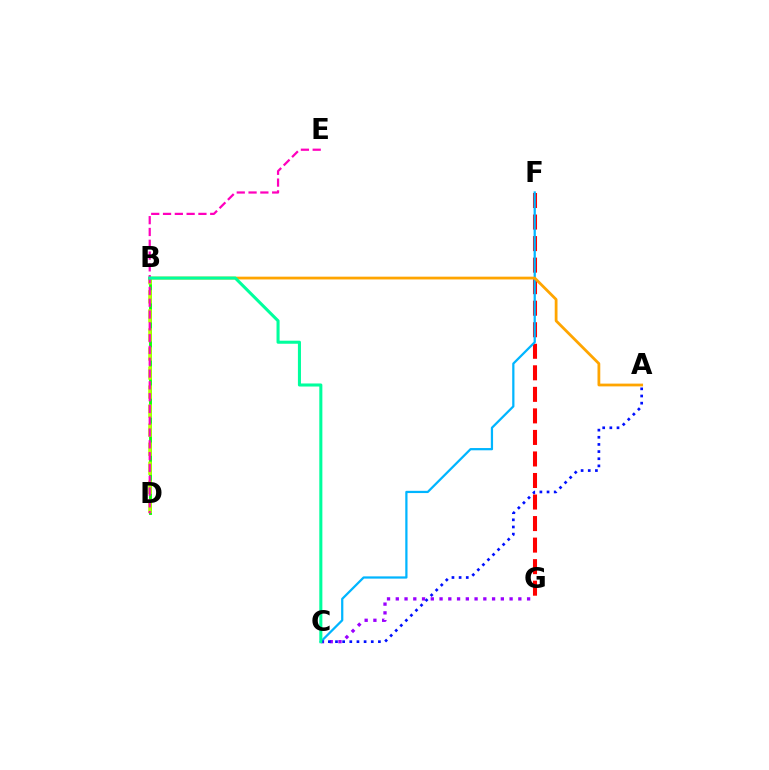{('F', 'G'): [{'color': '#ff0000', 'line_style': 'dashed', 'thickness': 2.93}], ('B', 'D'): [{'color': '#08ff00', 'line_style': 'solid', 'thickness': 2.04}, {'color': '#b3ff00', 'line_style': 'dashed', 'thickness': 2.59}], ('C', 'G'): [{'color': '#9b00ff', 'line_style': 'dotted', 'thickness': 2.38}], ('C', 'F'): [{'color': '#00b5ff', 'line_style': 'solid', 'thickness': 1.62}], ('A', 'C'): [{'color': '#0010ff', 'line_style': 'dotted', 'thickness': 1.94}], ('A', 'B'): [{'color': '#ffa500', 'line_style': 'solid', 'thickness': 2.0}], ('D', 'E'): [{'color': '#ff00bd', 'line_style': 'dashed', 'thickness': 1.6}], ('B', 'C'): [{'color': '#00ff9d', 'line_style': 'solid', 'thickness': 2.2}]}